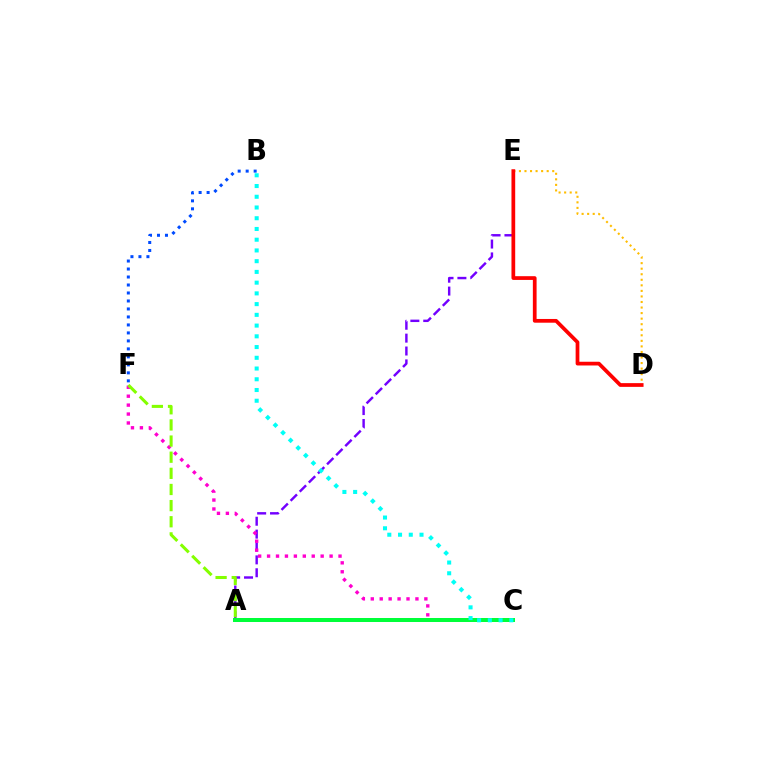{('D', 'E'): [{'color': '#ffbd00', 'line_style': 'dotted', 'thickness': 1.51}, {'color': '#ff0000', 'line_style': 'solid', 'thickness': 2.69}], ('A', 'E'): [{'color': '#7200ff', 'line_style': 'dashed', 'thickness': 1.75}], ('B', 'F'): [{'color': '#004bff', 'line_style': 'dotted', 'thickness': 2.17}], ('C', 'F'): [{'color': '#ff00cf', 'line_style': 'dotted', 'thickness': 2.43}], ('A', 'F'): [{'color': '#84ff00', 'line_style': 'dashed', 'thickness': 2.19}], ('A', 'C'): [{'color': '#00ff39', 'line_style': 'solid', 'thickness': 2.88}], ('B', 'C'): [{'color': '#00fff6', 'line_style': 'dotted', 'thickness': 2.92}]}